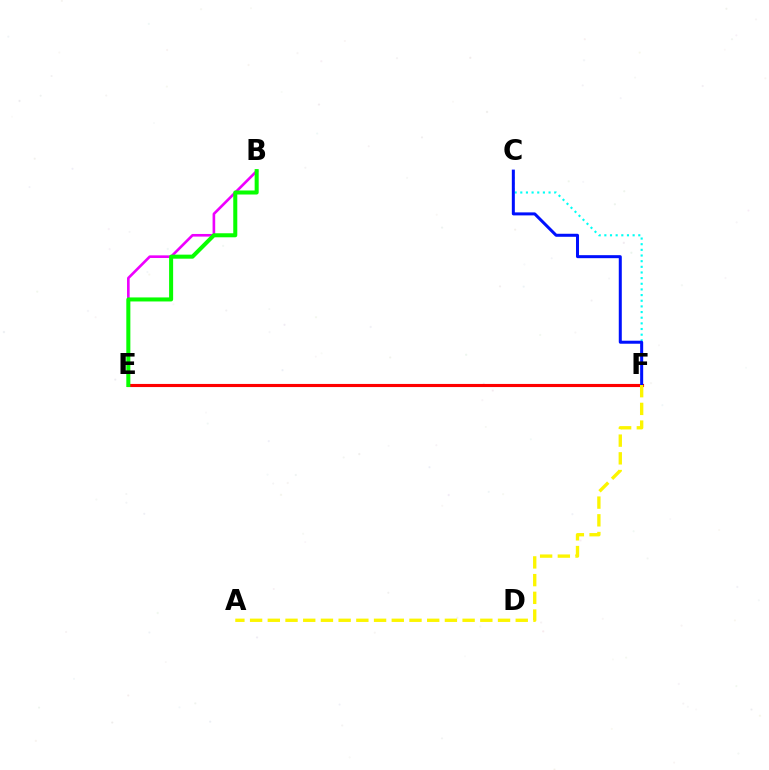{('B', 'E'): [{'color': '#ee00ff', 'line_style': 'solid', 'thickness': 1.89}, {'color': '#08ff00', 'line_style': 'solid', 'thickness': 2.9}], ('E', 'F'): [{'color': '#ff0000', 'line_style': 'solid', 'thickness': 2.25}], ('C', 'F'): [{'color': '#00fff6', 'line_style': 'dotted', 'thickness': 1.54}, {'color': '#0010ff', 'line_style': 'solid', 'thickness': 2.17}], ('A', 'F'): [{'color': '#fcf500', 'line_style': 'dashed', 'thickness': 2.41}]}